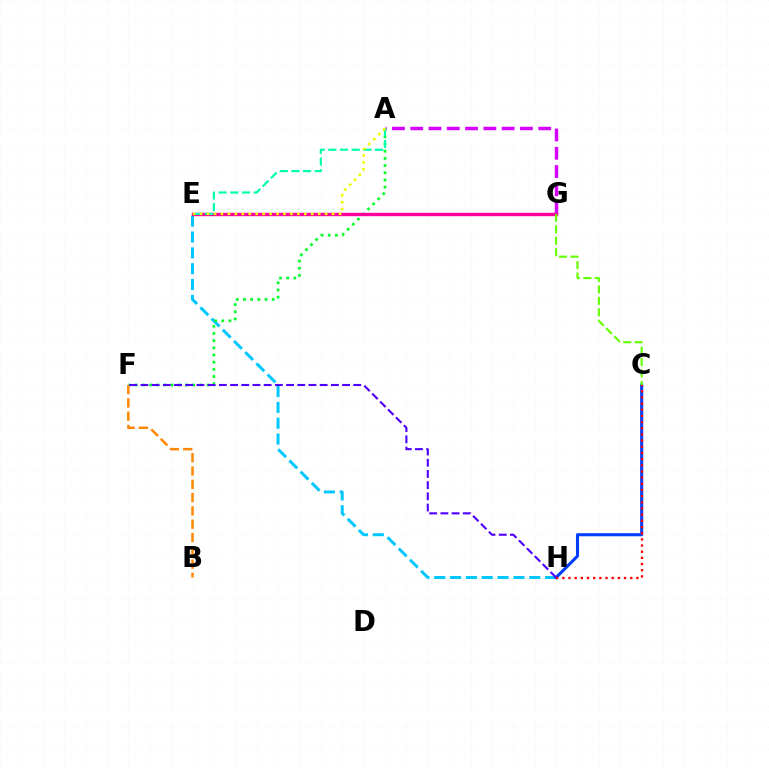{('E', 'H'): [{'color': '#00c7ff', 'line_style': 'dashed', 'thickness': 2.15}], ('C', 'H'): [{'color': '#003fff', 'line_style': 'solid', 'thickness': 2.22}, {'color': '#ff0000', 'line_style': 'dotted', 'thickness': 1.68}], ('A', 'F'): [{'color': '#00ff27', 'line_style': 'dotted', 'thickness': 1.95}], ('A', 'G'): [{'color': '#d600ff', 'line_style': 'dashed', 'thickness': 2.48}], ('E', 'G'): [{'color': '#ff00a0', 'line_style': 'solid', 'thickness': 2.45}], ('A', 'E'): [{'color': '#00ffaf', 'line_style': 'dashed', 'thickness': 1.58}, {'color': '#eeff00', 'line_style': 'dotted', 'thickness': 1.89}], ('B', 'F'): [{'color': '#ff8800', 'line_style': 'dashed', 'thickness': 1.81}], ('C', 'G'): [{'color': '#66ff00', 'line_style': 'dashed', 'thickness': 1.55}], ('F', 'H'): [{'color': '#4f00ff', 'line_style': 'dashed', 'thickness': 1.52}]}